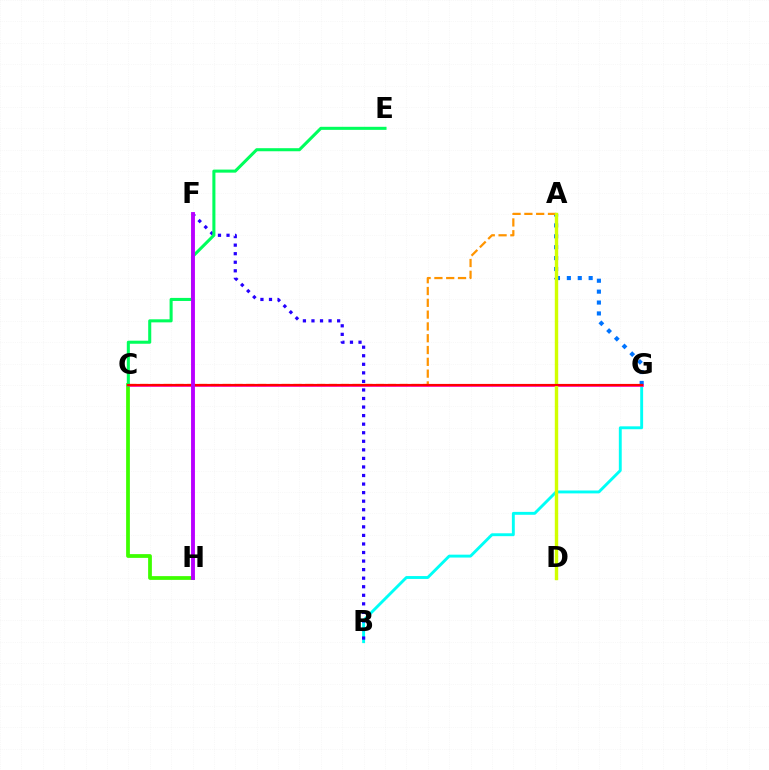{('B', 'G'): [{'color': '#00fff6', 'line_style': 'solid', 'thickness': 2.08}], ('C', 'H'): [{'color': '#3dff00', 'line_style': 'solid', 'thickness': 2.7}], ('B', 'F'): [{'color': '#2500ff', 'line_style': 'dotted', 'thickness': 2.32}], ('A', 'G'): [{'color': '#0074ff', 'line_style': 'dotted', 'thickness': 2.96}], ('A', 'C'): [{'color': '#ff9400', 'line_style': 'dashed', 'thickness': 1.6}], ('C', 'G'): [{'color': '#ff00ac', 'line_style': 'solid', 'thickness': 1.91}, {'color': '#ff0000', 'line_style': 'solid', 'thickness': 1.55}], ('C', 'E'): [{'color': '#00ff5c', 'line_style': 'solid', 'thickness': 2.2}], ('A', 'D'): [{'color': '#d1ff00', 'line_style': 'solid', 'thickness': 2.45}], ('F', 'H'): [{'color': '#b900ff', 'line_style': 'solid', 'thickness': 2.79}]}